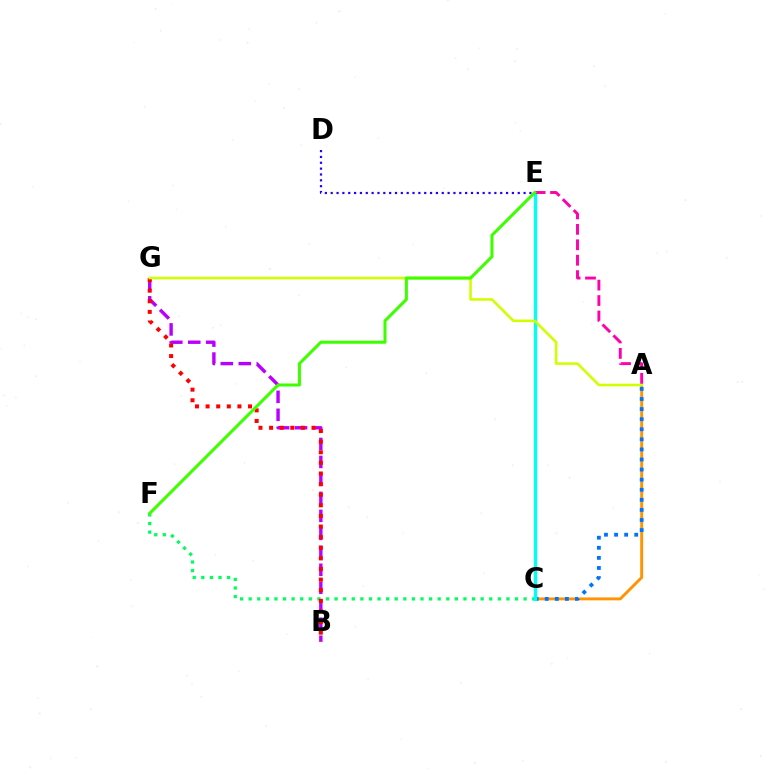{('A', 'C'): [{'color': '#ff9400', 'line_style': 'solid', 'thickness': 2.09}, {'color': '#0074ff', 'line_style': 'dotted', 'thickness': 2.74}], ('C', 'F'): [{'color': '#00ff5c', 'line_style': 'dotted', 'thickness': 2.33}], ('B', 'G'): [{'color': '#b900ff', 'line_style': 'dashed', 'thickness': 2.44}, {'color': '#ff0000', 'line_style': 'dotted', 'thickness': 2.88}], ('C', 'E'): [{'color': '#00fff6', 'line_style': 'solid', 'thickness': 2.39}], ('D', 'E'): [{'color': '#2500ff', 'line_style': 'dotted', 'thickness': 1.59}], ('A', 'G'): [{'color': '#d1ff00', 'line_style': 'solid', 'thickness': 1.87}], ('A', 'E'): [{'color': '#ff00ac', 'line_style': 'dashed', 'thickness': 2.1}], ('E', 'F'): [{'color': '#3dff00', 'line_style': 'solid', 'thickness': 2.19}]}